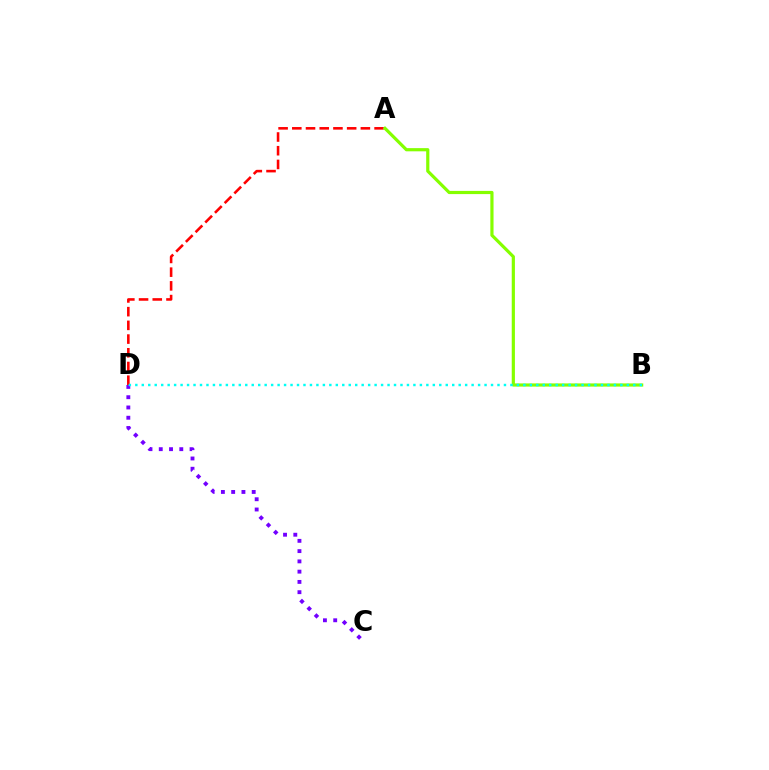{('A', 'D'): [{'color': '#ff0000', 'line_style': 'dashed', 'thickness': 1.86}], ('A', 'B'): [{'color': '#84ff00', 'line_style': 'solid', 'thickness': 2.29}], ('C', 'D'): [{'color': '#7200ff', 'line_style': 'dotted', 'thickness': 2.79}], ('B', 'D'): [{'color': '#00fff6', 'line_style': 'dotted', 'thickness': 1.76}]}